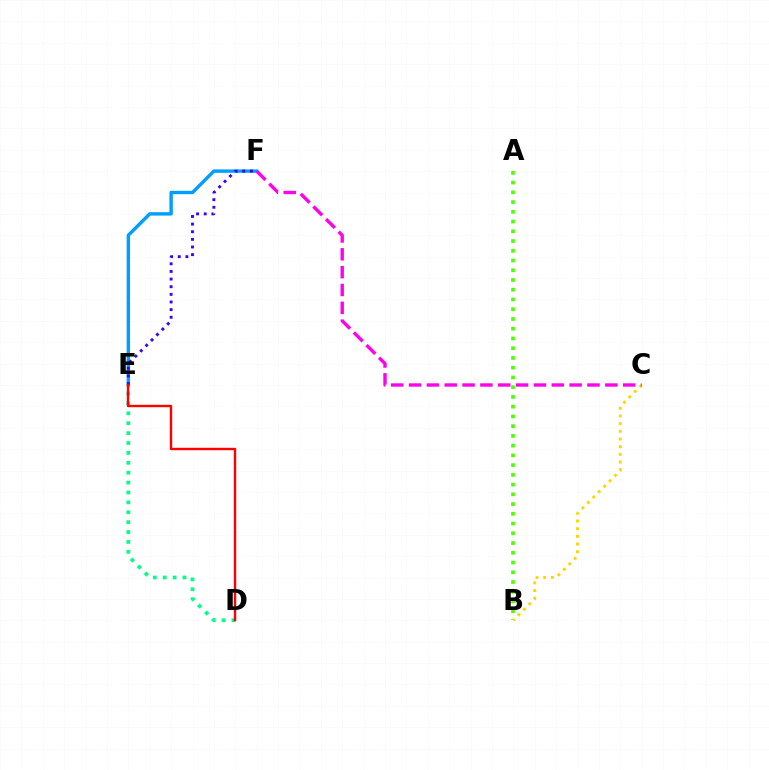{('E', 'F'): [{'color': '#009eff', 'line_style': 'solid', 'thickness': 2.45}, {'color': '#3700ff', 'line_style': 'dotted', 'thickness': 2.08}], ('D', 'E'): [{'color': '#00ff86', 'line_style': 'dotted', 'thickness': 2.69}, {'color': '#ff0000', 'line_style': 'solid', 'thickness': 1.72}], ('A', 'B'): [{'color': '#4fff00', 'line_style': 'dotted', 'thickness': 2.65}], ('B', 'C'): [{'color': '#ffd500', 'line_style': 'dotted', 'thickness': 2.09}], ('C', 'F'): [{'color': '#ff00ed', 'line_style': 'dashed', 'thickness': 2.42}]}